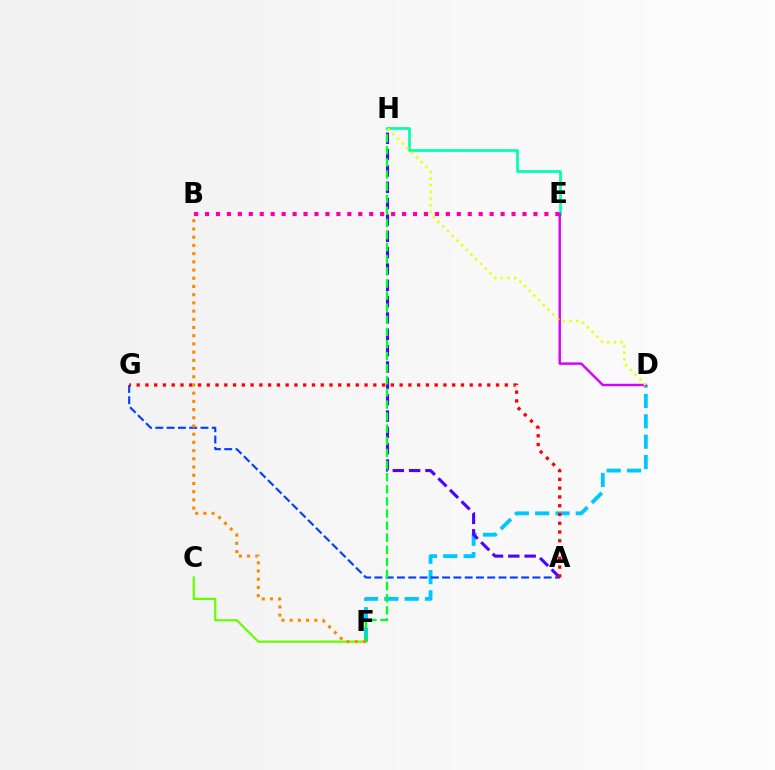{('D', 'F'): [{'color': '#00c7ff', 'line_style': 'dashed', 'thickness': 2.76}], ('A', 'G'): [{'color': '#003fff', 'line_style': 'dashed', 'thickness': 1.53}, {'color': '#ff0000', 'line_style': 'dotted', 'thickness': 2.38}], ('C', 'F'): [{'color': '#66ff00', 'line_style': 'solid', 'thickness': 1.62}], ('A', 'H'): [{'color': '#4f00ff', 'line_style': 'dashed', 'thickness': 2.22}], ('B', 'E'): [{'color': '#ff00a0', 'line_style': 'dotted', 'thickness': 2.97}], ('F', 'H'): [{'color': '#00ff27', 'line_style': 'dashed', 'thickness': 1.64}], ('E', 'H'): [{'color': '#00ffaf', 'line_style': 'solid', 'thickness': 1.95}], ('B', 'F'): [{'color': '#ff8800', 'line_style': 'dotted', 'thickness': 2.23}], ('D', 'E'): [{'color': '#d600ff', 'line_style': 'solid', 'thickness': 1.75}], ('D', 'H'): [{'color': '#eeff00', 'line_style': 'dotted', 'thickness': 1.81}]}